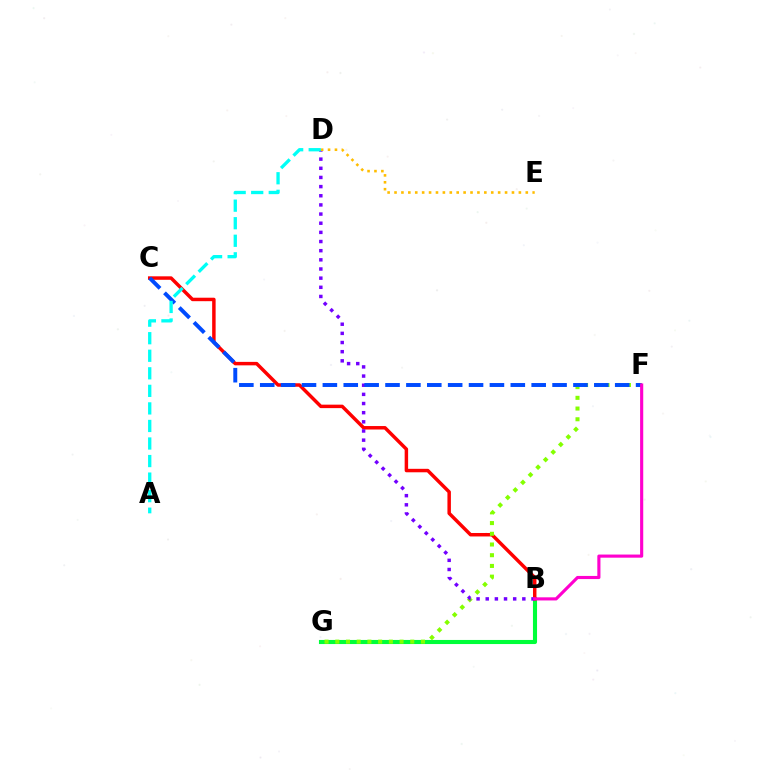{('B', 'G'): [{'color': '#00ff39', 'line_style': 'solid', 'thickness': 2.95}], ('B', 'C'): [{'color': '#ff0000', 'line_style': 'solid', 'thickness': 2.5}], ('F', 'G'): [{'color': '#84ff00', 'line_style': 'dotted', 'thickness': 2.91}], ('B', 'D'): [{'color': '#7200ff', 'line_style': 'dotted', 'thickness': 2.49}], ('C', 'F'): [{'color': '#004bff', 'line_style': 'dashed', 'thickness': 2.84}], ('D', 'E'): [{'color': '#ffbd00', 'line_style': 'dotted', 'thickness': 1.88}], ('A', 'D'): [{'color': '#00fff6', 'line_style': 'dashed', 'thickness': 2.38}], ('B', 'F'): [{'color': '#ff00cf', 'line_style': 'solid', 'thickness': 2.25}]}